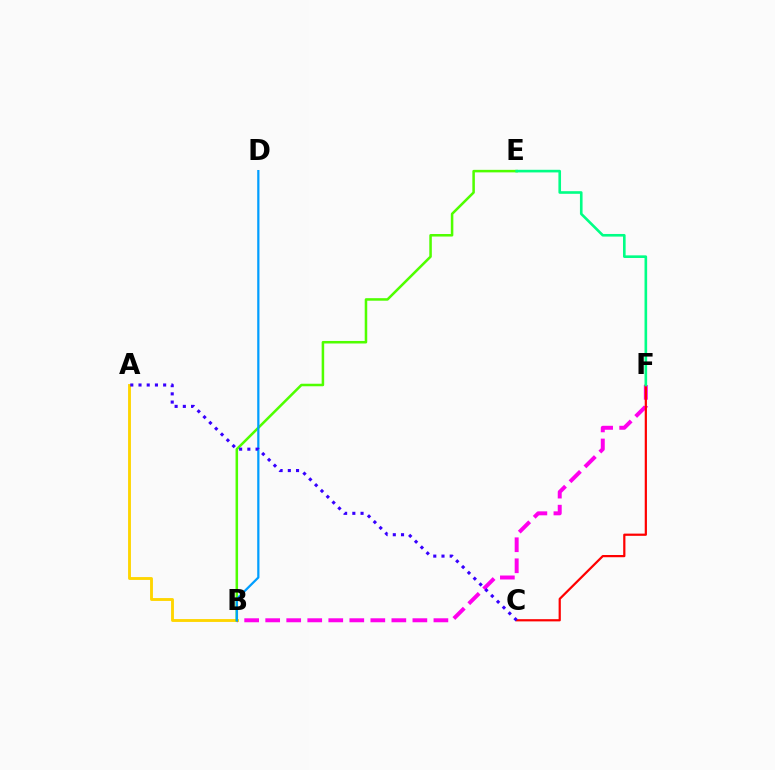{('A', 'B'): [{'color': '#ffd500', 'line_style': 'solid', 'thickness': 2.07}], ('B', 'F'): [{'color': '#ff00ed', 'line_style': 'dashed', 'thickness': 2.86}], ('B', 'E'): [{'color': '#4fff00', 'line_style': 'solid', 'thickness': 1.82}], ('C', 'F'): [{'color': '#ff0000', 'line_style': 'solid', 'thickness': 1.6}], ('B', 'D'): [{'color': '#009eff', 'line_style': 'solid', 'thickness': 1.61}], ('E', 'F'): [{'color': '#00ff86', 'line_style': 'solid', 'thickness': 1.89}], ('A', 'C'): [{'color': '#3700ff', 'line_style': 'dotted', 'thickness': 2.23}]}